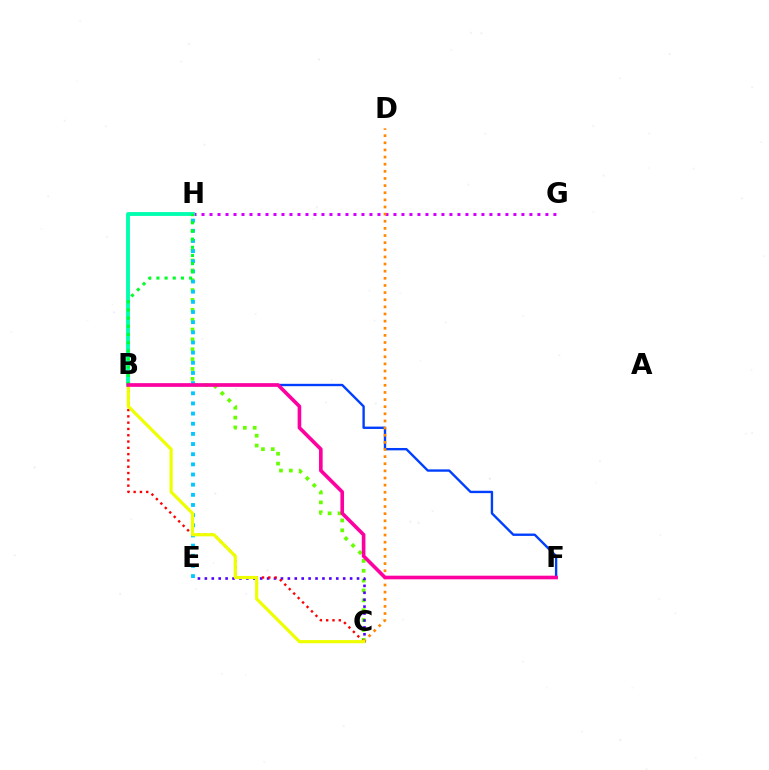{('B', 'F'): [{'color': '#003fff', 'line_style': 'solid', 'thickness': 1.71}, {'color': '#ff00a0', 'line_style': 'solid', 'thickness': 2.61}], ('C', 'H'): [{'color': '#66ff00', 'line_style': 'dotted', 'thickness': 2.68}], ('C', 'E'): [{'color': '#4f00ff', 'line_style': 'dotted', 'thickness': 1.88}], ('G', 'H'): [{'color': '#d600ff', 'line_style': 'dotted', 'thickness': 2.17}], ('B', 'C'): [{'color': '#ff0000', 'line_style': 'dotted', 'thickness': 1.71}, {'color': '#eeff00', 'line_style': 'solid', 'thickness': 2.28}], ('E', 'H'): [{'color': '#00c7ff', 'line_style': 'dotted', 'thickness': 2.76}], ('B', 'H'): [{'color': '#00ffaf', 'line_style': 'solid', 'thickness': 2.78}, {'color': '#00ff27', 'line_style': 'dotted', 'thickness': 2.22}], ('C', 'D'): [{'color': '#ff8800', 'line_style': 'dotted', 'thickness': 1.94}]}